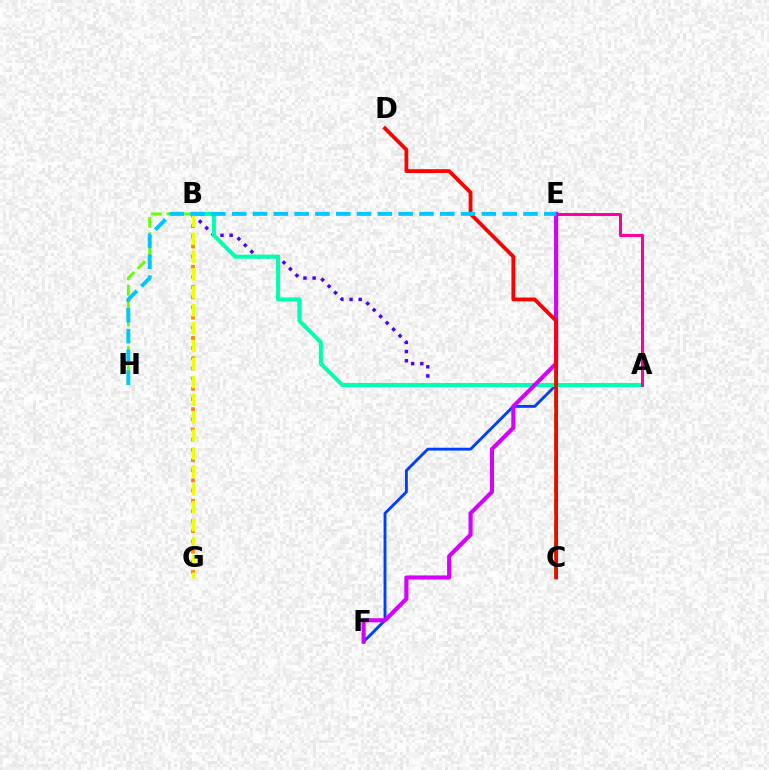{('A', 'F'): [{'color': '#003fff', 'line_style': 'solid', 'thickness': 2.07}], ('B', 'H'): [{'color': '#66ff00', 'line_style': 'dashed', 'thickness': 2.08}], ('C', 'E'): [{'color': '#00ff27', 'line_style': 'dashed', 'thickness': 2.9}], ('A', 'B'): [{'color': '#4f00ff', 'line_style': 'dotted', 'thickness': 2.49}, {'color': '#00ffaf', 'line_style': 'solid', 'thickness': 2.9}], ('B', 'G'): [{'color': '#ff8800', 'line_style': 'dotted', 'thickness': 2.76}, {'color': '#eeff00', 'line_style': 'dashed', 'thickness': 2.43}], ('A', 'E'): [{'color': '#ff00a0', 'line_style': 'solid', 'thickness': 2.18}], ('E', 'F'): [{'color': '#d600ff', 'line_style': 'solid', 'thickness': 2.97}], ('C', 'D'): [{'color': '#ff0000', 'line_style': 'solid', 'thickness': 2.74}], ('E', 'H'): [{'color': '#00c7ff', 'line_style': 'dashed', 'thickness': 2.83}]}